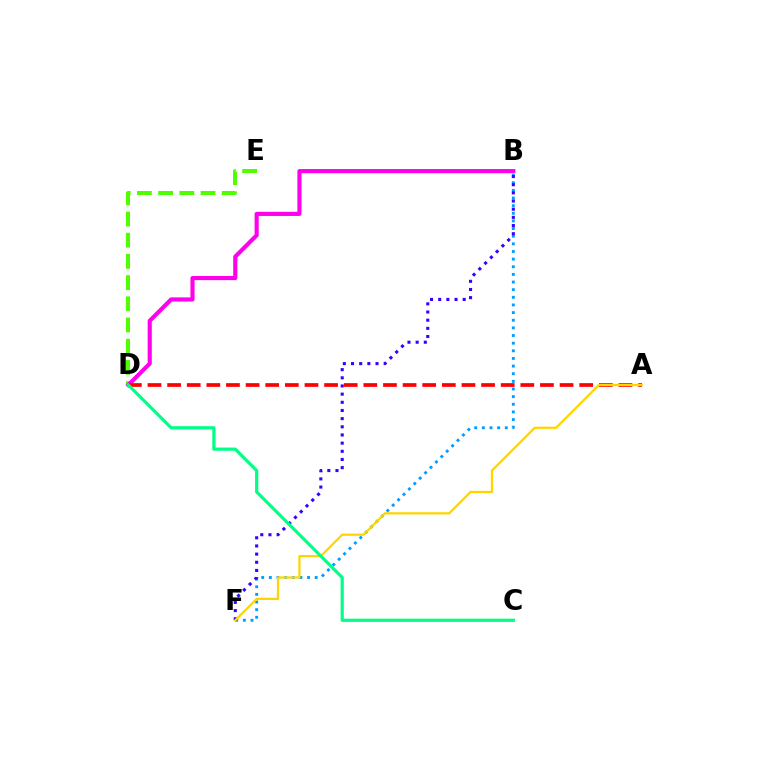{('D', 'E'): [{'color': '#4fff00', 'line_style': 'dashed', 'thickness': 2.88}], ('B', 'D'): [{'color': '#ff00ed', 'line_style': 'solid', 'thickness': 2.97}], ('B', 'F'): [{'color': '#009eff', 'line_style': 'dotted', 'thickness': 2.08}, {'color': '#3700ff', 'line_style': 'dotted', 'thickness': 2.22}], ('A', 'D'): [{'color': '#ff0000', 'line_style': 'dashed', 'thickness': 2.67}], ('A', 'F'): [{'color': '#ffd500', 'line_style': 'solid', 'thickness': 1.63}], ('C', 'D'): [{'color': '#00ff86', 'line_style': 'solid', 'thickness': 2.29}]}